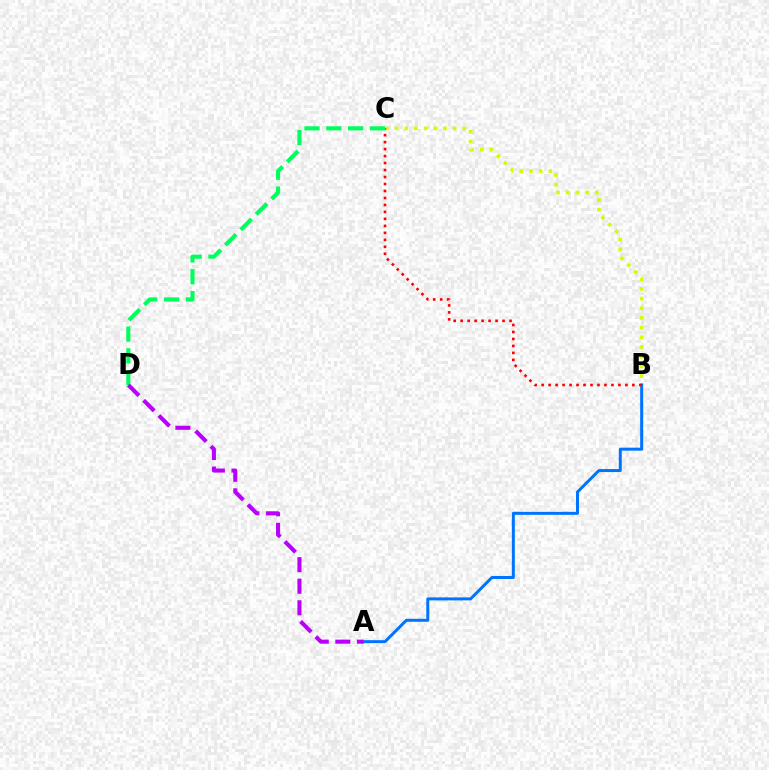{('B', 'C'): [{'color': '#d1ff00', 'line_style': 'dotted', 'thickness': 2.63}, {'color': '#ff0000', 'line_style': 'dotted', 'thickness': 1.9}], ('A', 'B'): [{'color': '#0074ff', 'line_style': 'solid', 'thickness': 2.15}], ('C', 'D'): [{'color': '#00ff5c', 'line_style': 'dashed', 'thickness': 2.96}], ('A', 'D'): [{'color': '#b900ff', 'line_style': 'dashed', 'thickness': 2.93}]}